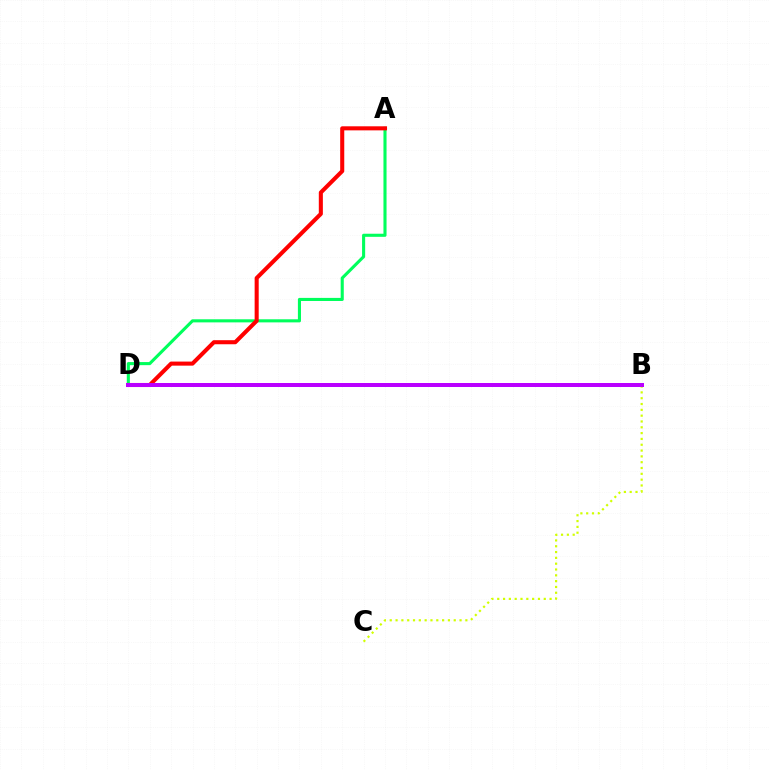{('B', 'D'): [{'color': '#0074ff', 'line_style': 'dotted', 'thickness': 1.6}, {'color': '#b900ff', 'line_style': 'solid', 'thickness': 2.88}], ('B', 'C'): [{'color': '#d1ff00', 'line_style': 'dotted', 'thickness': 1.58}], ('A', 'D'): [{'color': '#00ff5c', 'line_style': 'solid', 'thickness': 2.23}, {'color': '#ff0000', 'line_style': 'solid', 'thickness': 2.93}]}